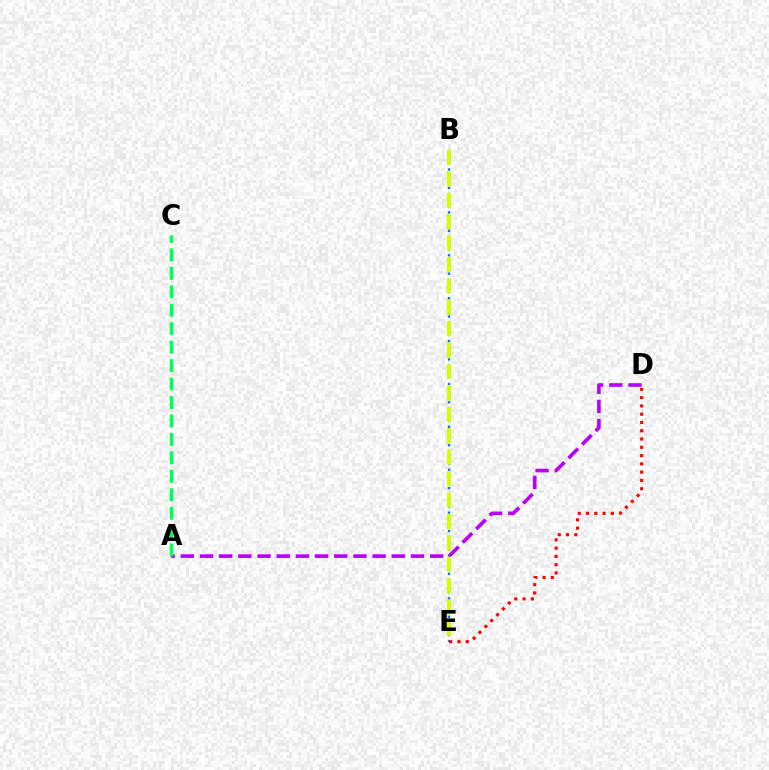{('B', 'E'): [{'color': '#0074ff', 'line_style': 'dotted', 'thickness': 1.66}, {'color': '#d1ff00', 'line_style': 'dashed', 'thickness': 2.91}], ('A', 'D'): [{'color': '#b900ff', 'line_style': 'dashed', 'thickness': 2.61}], ('A', 'C'): [{'color': '#00ff5c', 'line_style': 'dashed', 'thickness': 2.51}], ('D', 'E'): [{'color': '#ff0000', 'line_style': 'dotted', 'thickness': 2.25}]}